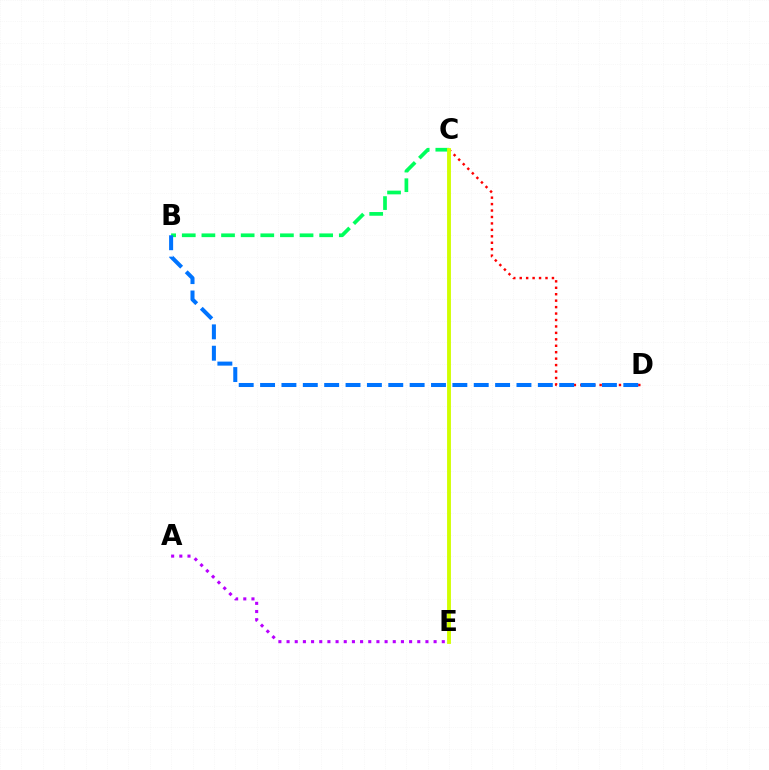{('C', 'D'): [{'color': '#ff0000', 'line_style': 'dotted', 'thickness': 1.75}], ('B', 'C'): [{'color': '#00ff5c', 'line_style': 'dashed', 'thickness': 2.67}], ('C', 'E'): [{'color': '#d1ff00', 'line_style': 'solid', 'thickness': 2.78}], ('A', 'E'): [{'color': '#b900ff', 'line_style': 'dotted', 'thickness': 2.22}], ('B', 'D'): [{'color': '#0074ff', 'line_style': 'dashed', 'thickness': 2.9}]}